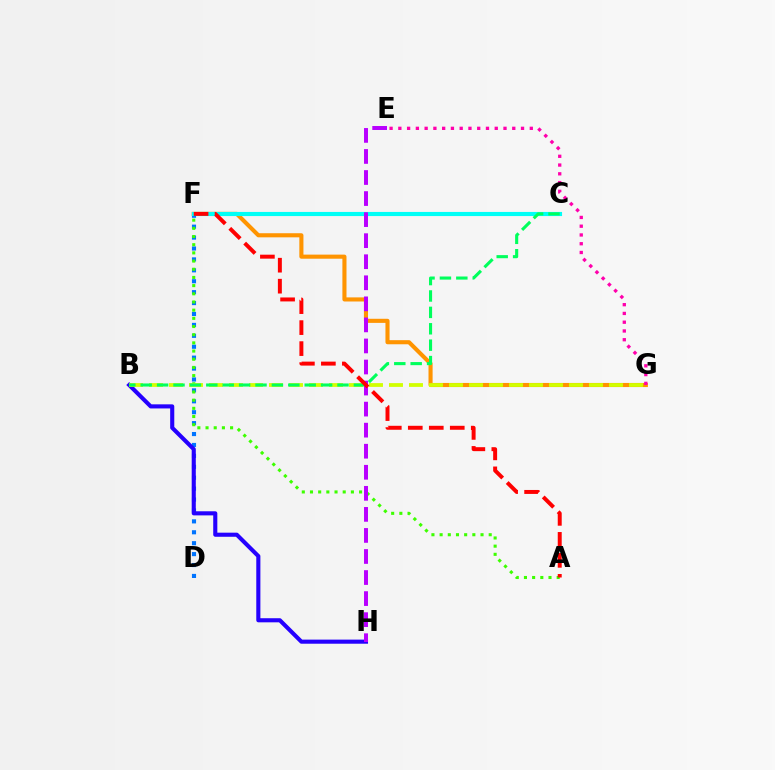{('F', 'G'): [{'color': '#ff9400', 'line_style': 'solid', 'thickness': 2.95}], ('D', 'F'): [{'color': '#0074ff', 'line_style': 'dotted', 'thickness': 2.97}], ('E', 'G'): [{'color': '#ff00ac', 'line_style': 'dotted', 'thickness': 2.38}], ('C', 'F'): [{'color': '#00fff6', 'line_style': 'solid', 'thickness': 2.97}], ('A', 'F'): [{'color': '#3dff00', 'line_style': 'dotted', 'thickness': 2.22}, {'color': '#ff0000', 'line_style': 'dashed', 'thickness': 2.85}], ('B', 'H'): [{'color': '#2500ff', 'line_style': 'solid', 'thickness': 2.95}], ('B', 'G'): [{'color': '#d1ff00', 'line_style': 'dashed', 'thickness': 2.72}], ('B', 'C'): [{'color': '#00ff5c', 'line_style': 'dashed', 'thickness': 2.23}], ('E', 'H'): [{'color': '#b900ff', 'line_style': 'dashed', 'thickness': 2.86}]}